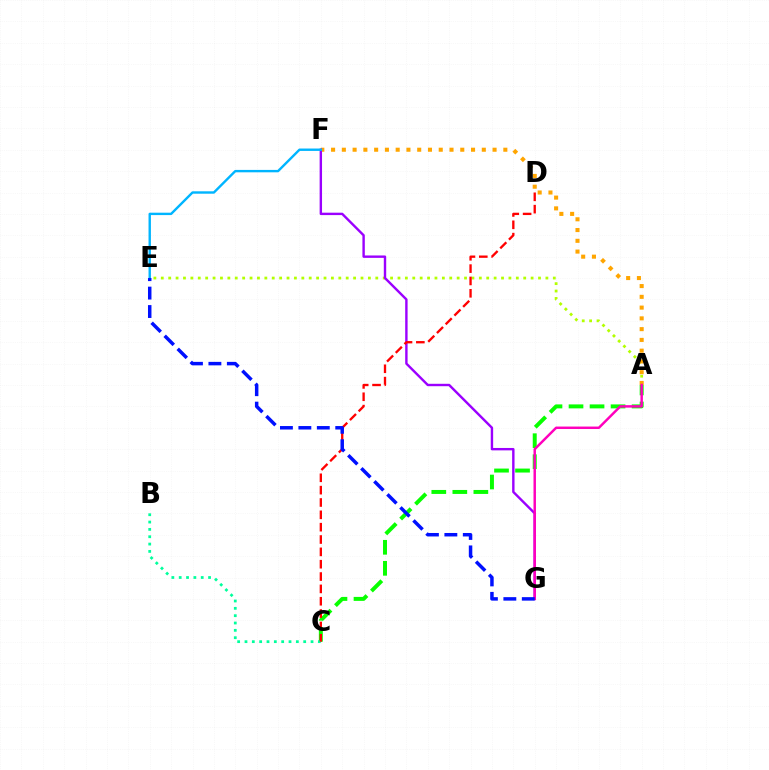{('A', 'E'): [{'color': '#b3ff00', 'line_style': 'dotted', 'thickness': 2.01}], ('A', 'F'): [{'color': '#ffa500', 'line_style': 'dotted', 'thickness': 2.93}], ('A', 'C'): [{'color': '#08ff00', 'line_style': 'dashed', 'thickness': 2.86}], ('F', 'G'): [{'color': '#9b00ff', 'line_style': 'solid', 'thickness': 1.73}], ('E', 'F'): [{'color': '#00b5ff', 'line_style': 'solid', 'thickness': 1.73}], ('B', 'C'): [{'color': '#00ff9d', 'line_style': 'dotted', 'thickness': 1.99}], ('C', 'D'): [{'color': '#ff0000', 'line_style': 'dashed', 'thickness': 1.68}], ('A', 'G'): [{'color': '#ff00bd', 'line_style': 'solid', 'thickness': 1.77}], ('E', 'G'): [{'color': '#0010ff', 'line_style': 'dashed', 'thickness': 2.5}]}